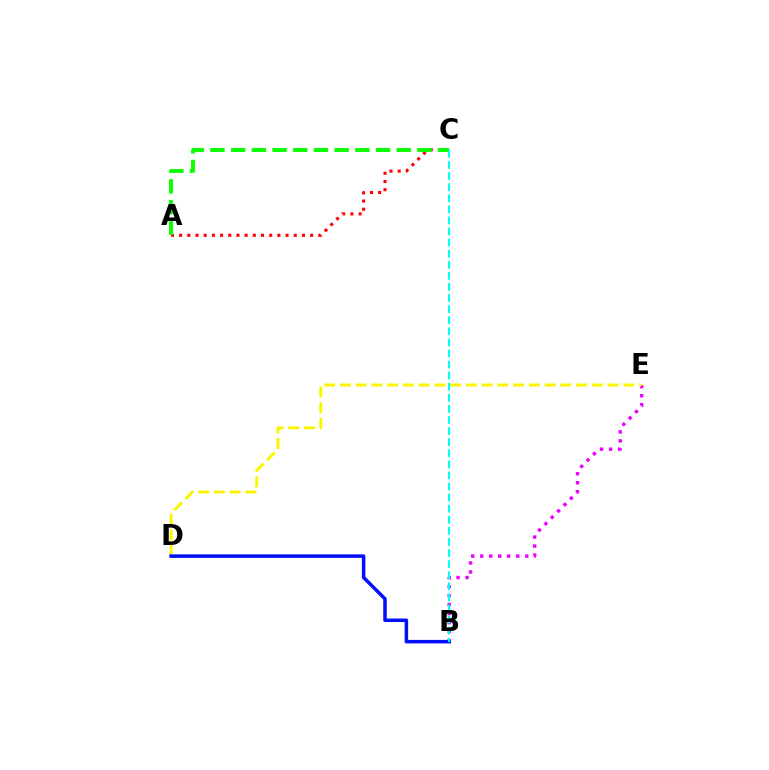{('A', 'C'): [{'color': '#ff0000', 'line_style': 'dotted', 'thickness': 2.22}, {'color': '#08ff00', 'line_style': 'dashed', 'thickness': 2.81}], ('B', 'E'): [{'color': '#ee00ff', 'line_style': 'dotted', 'thickness': 2.45}], ('D', 'E'): [{'color': '#fcf500', 'line_style': 'dashed', 'thickness': 2.14}], ('B', 'D'): [{'color': '#0010ff', 'line_style': 'solid', 'thickness': 2.53}], ('B', 'C'): [{'color': '#00fff6', 'line_style': 'dashed', 'thickness': 1.51}]}